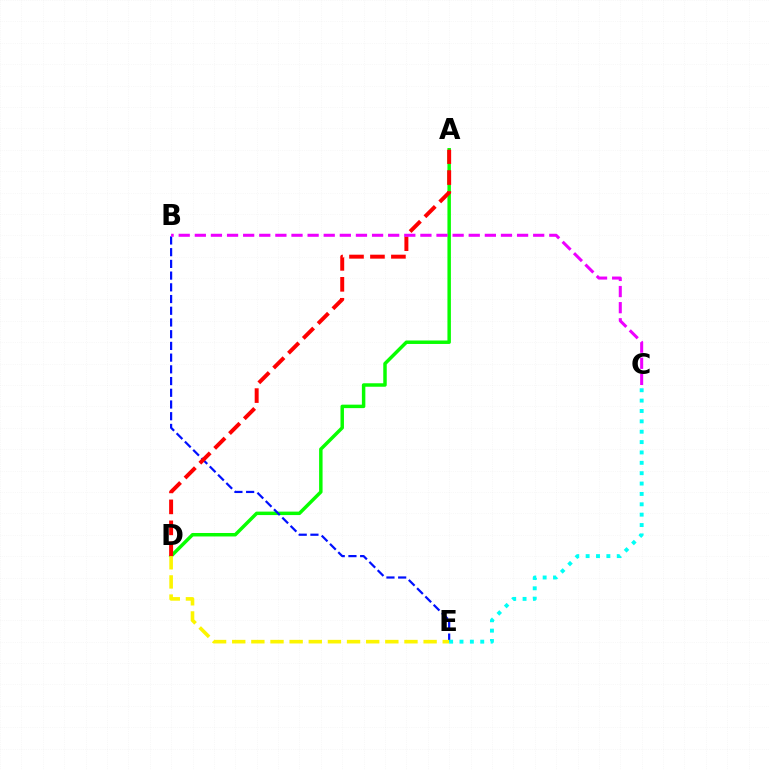{('A', 'D'): [{'color': '#08ff00', 'line_style': 'solid', 'thickness': 2.5}, {'color': '#ff0000', 'line_style': 'dashed', 'thickness': 2.85}], ('B', 'E'): [{'color': '#0010ff', 'line_style': 'dashed', 'thickness': 1.59}], ('D', 'E'): [{'color': '#fcf500', 'line_style': 'dashed', 'thickness': 2.6}], ('C', 'E'): [{'color': '#00fff6', 'line_style': 'dotted', 'thickness': 2.82}], ('B', 'C'): [{'color': '#ee00ff', 'line_style': 'dashed', 'thickness': 2.19}]}